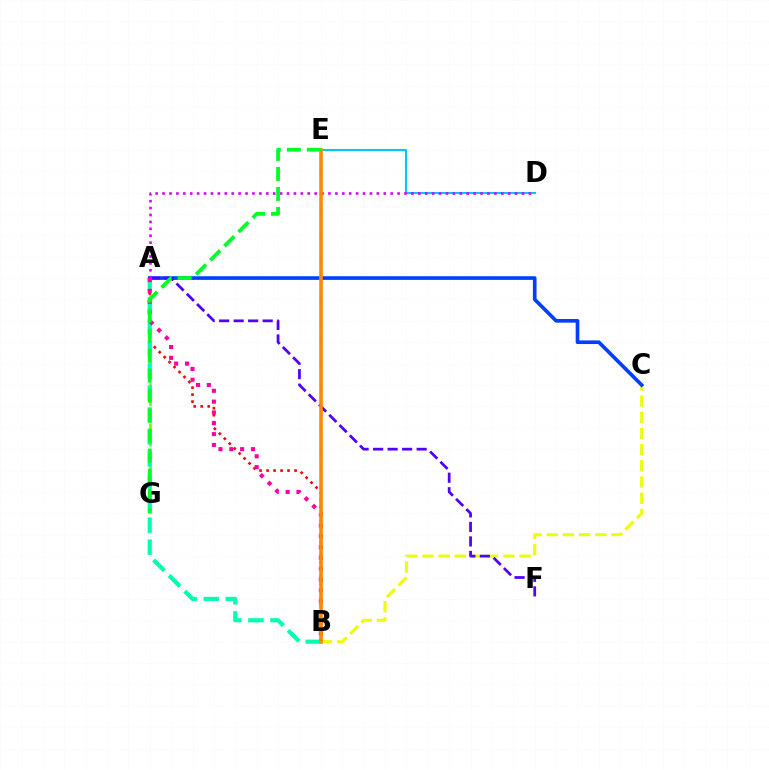{('B', 'C'): [{'color': '#eeff00', 'line_style': 'dashed', 'thickness': 2.2}], ('A', 'G'): [{'color': '#66ff00', 'line_style': 'dashed', 'thickness': 1.82}], ('A', 'C'): [{'color': '#003fff', 'line_style': 'solid', 'thickness': 2.63}], ('A', 'B'): [{'color': '#ff0000', 'line_style': 'dotted', 'thickness': 1.9}, {'color': '#00ffaf', 'line_style': 'dashed', 'thickness': 2.99}, {'color': '#ff00a0', 'line_style': 'dotted', 'thickness': 2.94}], ('D', 'E'): [{'color': '#00c7ff', 'line_style': 'solid', 'thickness': 1.52}], ('A', 'F'): [{'color': '#4f00ff', 'line_style': 'dashed', 'thickness': 1.97}], ('A', 'D'): [{'color': '#d600ff', 'line_style': 'dotted', 'thickness': 1.88}], ('B', 'E'): [{'color': '#ff8800', 'line_style': 'solid', 'thickness': 2.58}], ('E', 'G'): [{'color': '#00ff27', 'line_style': 'dashed', 'thickness': 2.72}]}